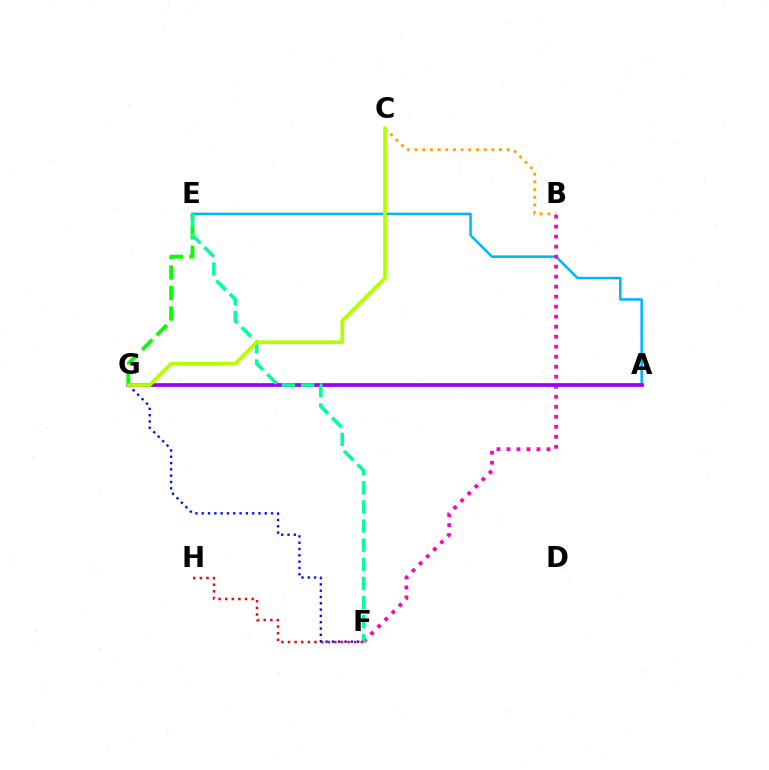{('A', 'E'): [{'color': '#00b5ff', 'line_style': 'solid', 'thickness': 1.82}], ('F', 'G'): [{'color': '#0010ff', 'line_style': 'dotted', 'thickness': 1.71}], ('B', 'C'): [{'color': '#ffa500', 'line_style': 'dotted', 'thickness': 2.09}], ('E', 'G'): [{'color': '#08ff00', 'line_style': 'dashed', 'thickness': 2.79}], ('B', 'F'): [{'color': '#ff00bd', 'line_style': 'dotted', 'thickness': 2.72}], ('A', 'G'): [{'color': '#9b00ff', 'line_style': 'solid', 'thickness': 2.69}], ('E', 'F'): [{'color': '#00ff9d', 'line_style': 'dashed', 'thickness': 2.6}], ('C', 'G'): [{'color': '#b3ff00', 'line_style': 'solid', 'thickness': 2.67}], ('F', 'H'): [{'color': '#ff0000', 'line_style': 'dotted', 'thickness': 1.8}]}